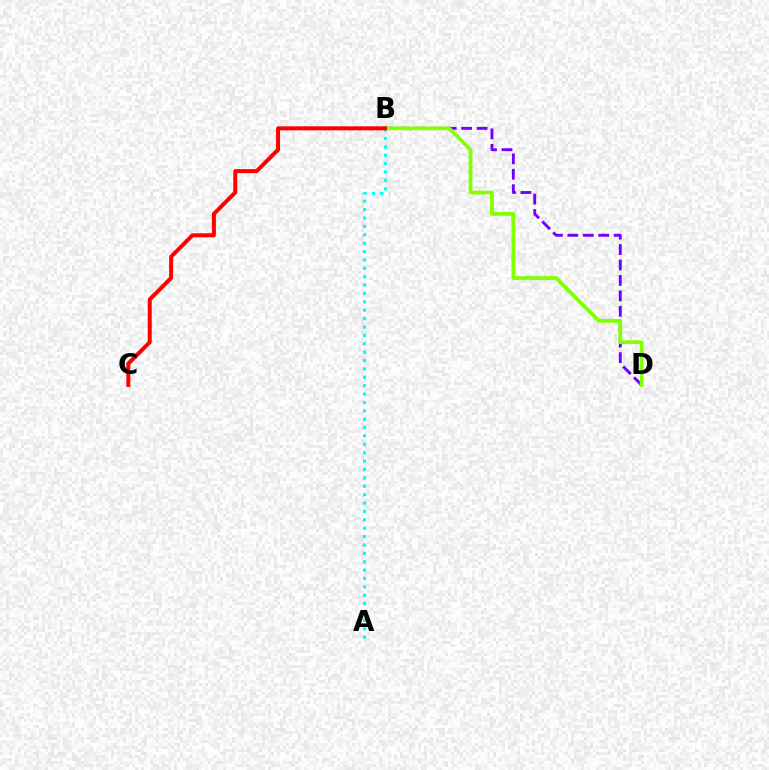{('B', 'D'): [{'color': '#7200ff', 'line_style': 'dashed', 'thickness': 2.1}, {'color': '#84ff00', 'line_style': 'solid', 'thickness': 2.71}], ('A', 'B'): [{'color': '#00fff6', 'line_style': 'dotted', 'thickness': 2.28}], ('B', 'C'): [{'color': '#ff0000', 'line_style': 'solid', 'thickness': 2.88}]}